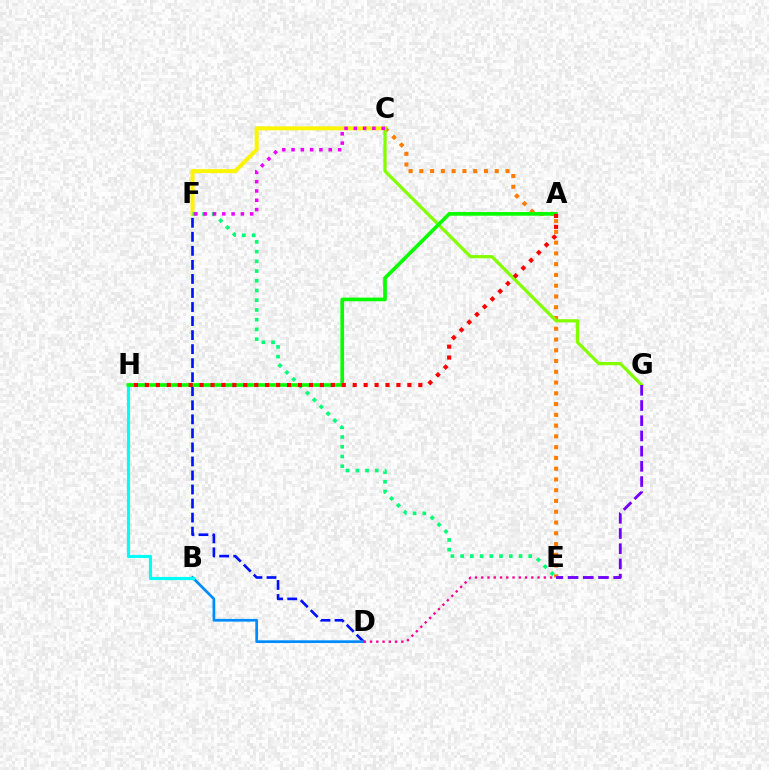{('D', 'F'): [{'color': '#0010ff', 'line_style': 'dashed', 'thickness': 1.91}], ('C', 'F'): [{'color': '#fcf500', 'line_style': 'solid', 'thickness': 2.86}, {'color': '#ee00ff', 'line_style': 'dotted', 'thickness': 2.53}], ('B', 'D'): [{'color': '#008cff', 'line_style': 'solid', 'thickness': 1.95}], ('B', 'H'): [{'color': '#00fff6', 'line_style': 'solid', 'thickness': 2.28}], ('C', 'E'): [{'color': '#ff7c00', 'line_style': 'dotted', 'thickness': 2.92}], ('D', 'E'): [{'color': '#ff0094', 'line_style': 'dotted', 'thickness': 1.7}], ('E', 'F'): [{'color': '#00ff74', 'line_style': 'dotted', 'thickness': 2.64}], ('C', 'G'): [{'color': '#84ff00', 'line_style': 'solid', 'thickness': 2.34}], ('A', 'H'): [{'color': '#08ff00', 'line_style': 'solid', 'thickness': 2.65}, {'color': '#ff0000', 'line_style': 'dotted', 'thickness': 2.97}], ('E', 'G'): [{'color': '#7200ff', 'line_style': 'dashed', 'thickness': 2.07}]}